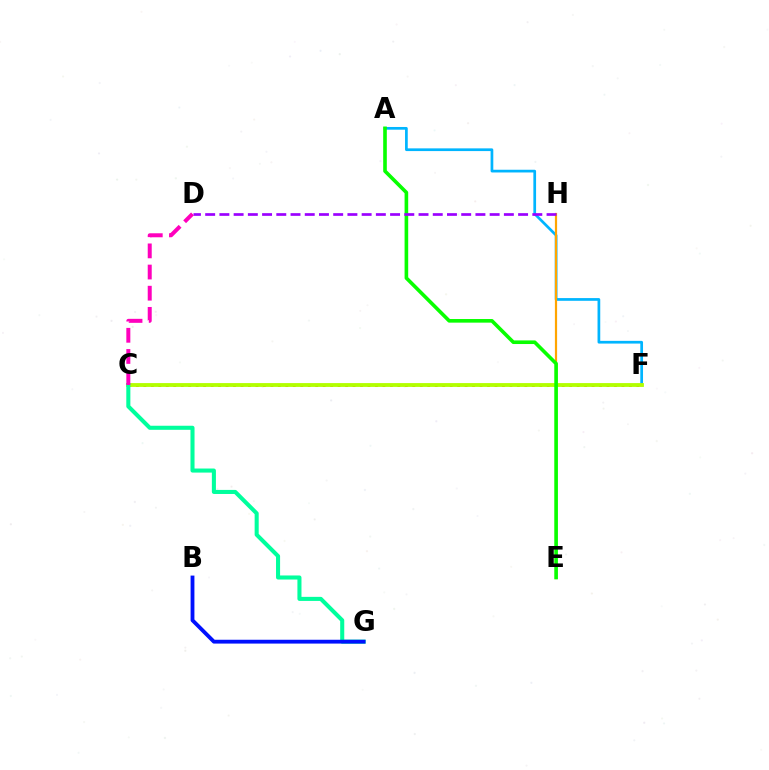{('A', 'F'): [{'color': '#00b5ff', 'line_style': 'solid', 'thickness': 1.95}], ('C', 'F'): [{'color': '#ff0000', 'line_style': 'dotted', 'thickness': 2.03}, {'color': '#b3ff00', 'line_style': 'solid', 'thickness': 2.75}], ('C', 'G'): [{'color': '#00ff9d', 'line_style': 'solid', 'thickness': 2.92}], ('E', 'H'): [{'color': '#ffa500', 'line_style': 'solid', 'thickness': 1.58}], ('B', 'G'): [{'color': '#0010ff', 'line_style': 'solid', 'thickness': 2.76}], ('A', 'E'): [{'color': '#08ff00', 'line_style': 'solid', 'thickness': 2.61}], ('D', 'H'): [{'color': '#9b00ff', 'line_style': 'dashed', 'thickness': 1.93}], ('C', 'D'): [{'color': '#ff00bd', 'line_style': 'dashed', 'thickness': 2.87}]}